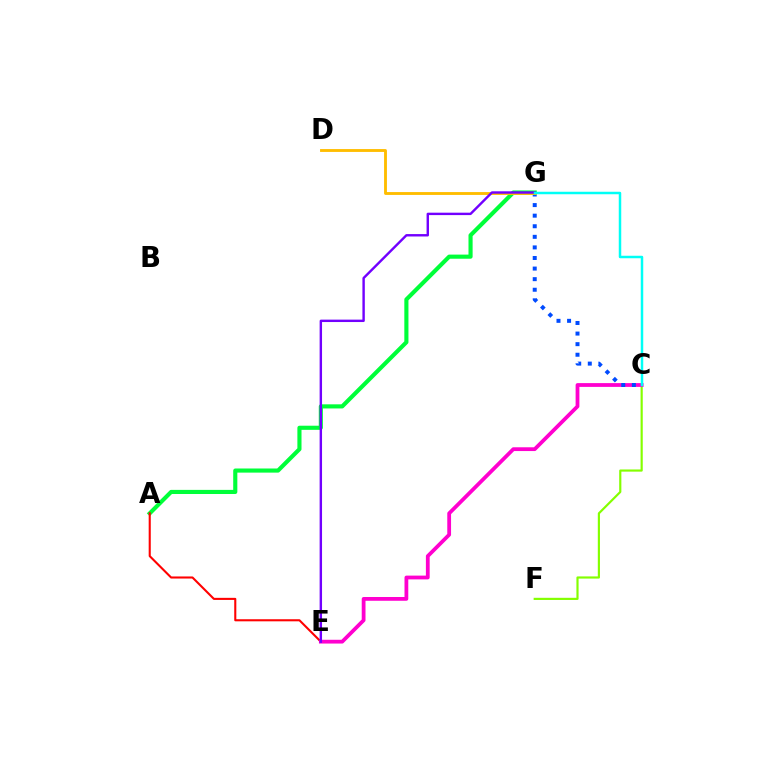{('A', 'G'): [{'color': '#00ff39', 'line_style': 'solid', 'thickness': 2.97}], ('C', 'F'): [{'color': '#84ff00', 'line_style': 'solid', 'thickness': 1.56}], ('A', 'E'): [{'color': '#ff0000', 'line_style': 'solid', 'thickness': 1.5}], ('C', 'E'): [{'color': '#ff00cf', 'line_style': 'solid', 'thickness': 2.72}], ('C', 'G'): [{'color': '#004bff', 'line_style': 'dotted', 'thickness': 2.88}, {'color': '#00fff6', 'line_style': 'solid', 'thickness': 1.79}], ('D', 'G'): [{'color': '#ffbd00', 'line_style': 'solid', 'thickness': 2.06}], ('E', 'G'): [{'color': '#7200ff', 'line_style': 'solid', 'thickness': 1.73}]}